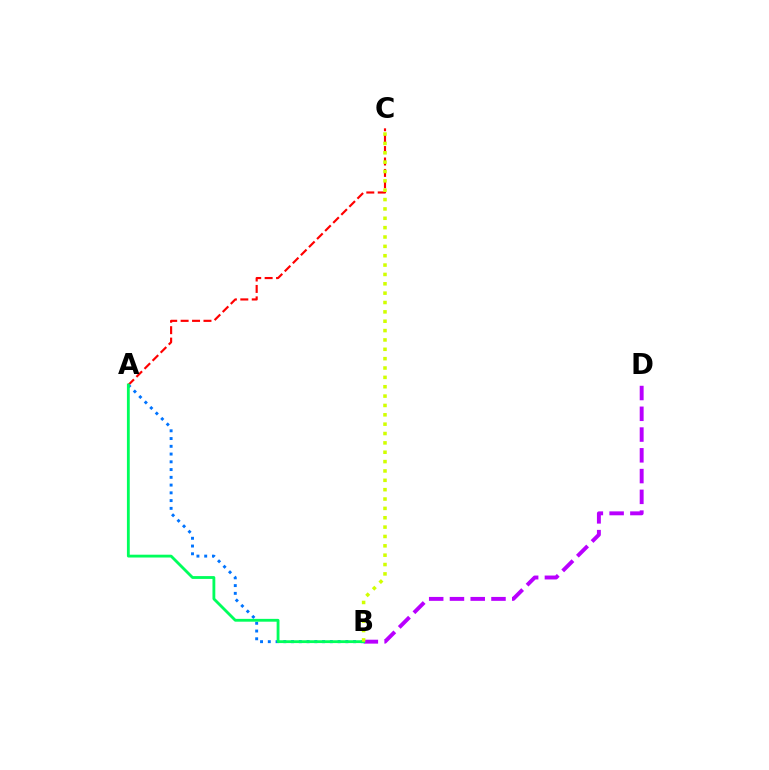{('A', 'C'): [{'color': '#ff0000', 'line_style': 'dashed', 'thickness': 1.55}], ('B', 'D'): [{'color': '#b900ff', 'line_style': 'dashed', 'thickness': 2.82}], ('A', 'B'): [{'color': '#0074ff', 'line_style': 'dotted', 'thickness': 2.11}, {'color': '#00ff5c', 'line_style': 'solid', 'thickness': 2.03}], ('B', 'C'): [{'color': '#d1ff00', 'line_style': 'dotted', 'thickness': 2.54}]}